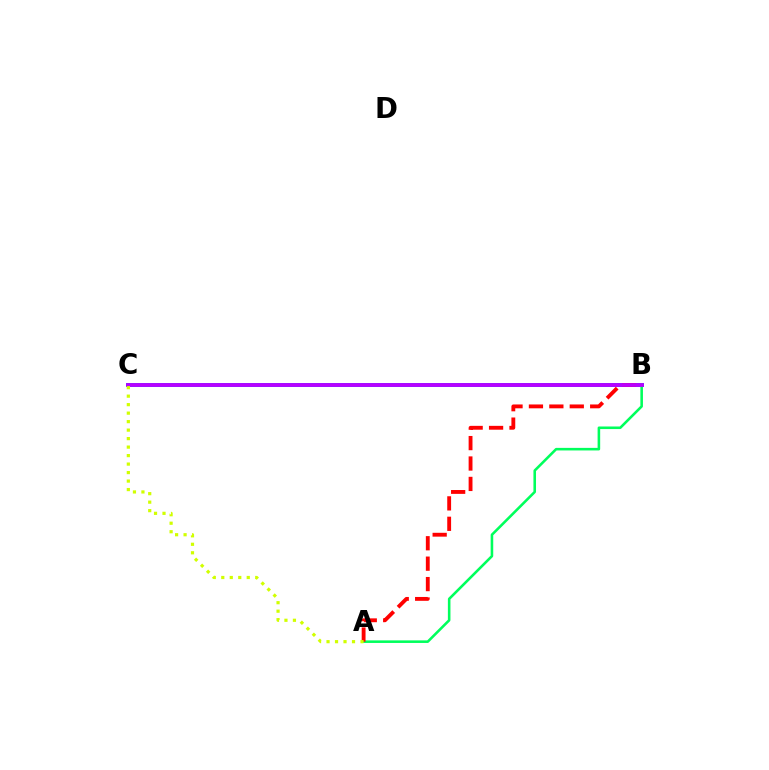{('B', 'C'): [{'color': '#0074ff', 'line_style': 'solid', 'thickness': 2.84}, {'color': '#b900ff', 'line_style': 'solid', 'thickness': 2.7}], ('A', 'B'): [{'color': '#00ff5c', 'line_style': 'solid', 'thickness': 1.86}, {'color': '#ff0000', 'line_style': 'dashed', 'thickness': 2.77}], ('A', 'C'): [{'color': '#d1ff00', 'line_style': 'dotted', 'thickness': 2.31}]}